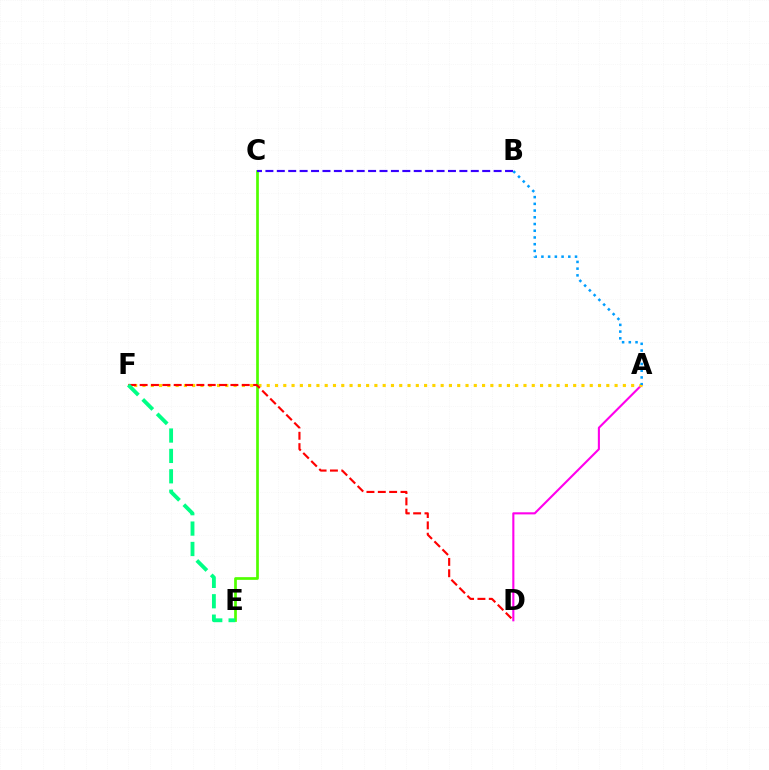{('A', 'D'): [{'color': '#ff00ed', 'line_style': 'solid', 'thickness': 1.52}], ('A', 'F'): [{'color': '#ffd500', 'line_style': 'dotted', 'thickness': 2.25}], ('C', 'E'): [{'color': '#4fff00', 'line_style': 'solid', 'thickness': 1.95}], ('D', 'F'): [{'color': '#ff0000', 'line_style': 'dashed', 'thickness': 1.54}], ('B', 'C'): [{'color': '#3700ff', 'line_style': 'dashed', 'thickness': 1.55}], ('A', 'B'): [{'color': '#009eff', 'line_style': 'dotted', 'thickness': 1.83}], ('E', 'F'): [{'color': '#00ff86', 'line_style': 'dashed', 'thickness': 2.77}]}